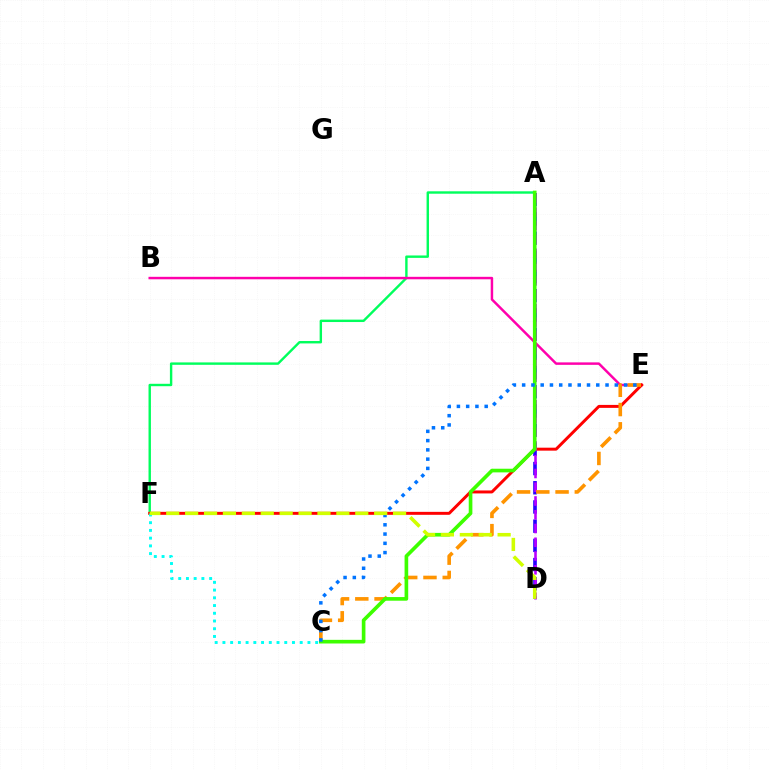{('A', 'F'): [{'color': '#00ff5c', 'line_style': 'solid', 'thickness': 1.73}], ('A', 'D'): [{'color': '#2500ff', 'line_style': 'dashed', 'thickness': 2.61}, {'color': '#b900ff', 'line_style': 'dashed', 'thickness': 1.87}], ('B', 'E'): [{'color': '#ff00ac', 'line_style': 'solid', 'thickness': 1.78}], ('E', 'F'): [{'color': '#ff0000', 'line_style': 'solid', 'thickness': 2.14}], ('C', 'E'): [{'color': '#ff9400', 'line_style': 'dashed', 'thickness': 2.62}, {'color': '#0074ff', 'line_style': 'dotted', 'thickness': 2.52}], ('C', 'F'): [{'color': '#00fff6', 'line_style': 'dotted', 'thickness': 2.1}], ('A', 'C'): [{'color': '#3dff00', 'line_style': 'solid', 'thickness': 2.63}], ('D', 'F'): [{'color': '#d1ff00', 'line_style': 'dashed', 'thickness': 2.57}]}